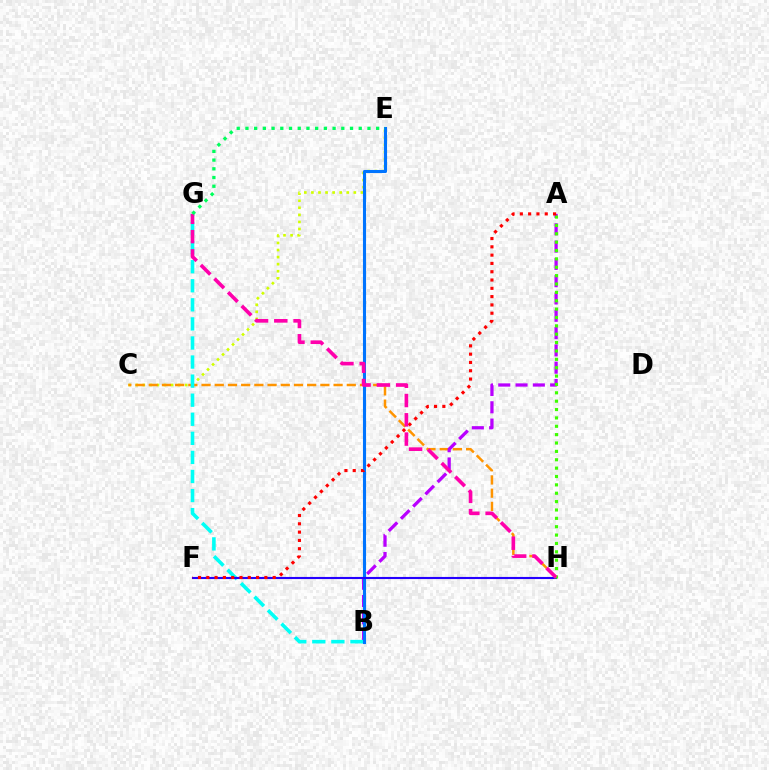{('C', 'E'): [{'color': '#d1ff00', 'line_style': 'dotted', 'thickness': 1.92}], ('C', 'H'): [{'color': '#ff9400', 'line_style': 'dashed', 'thickness': 1.79}], ('A', 'B'): [{'color': '#b900ff', 'line_style': 'dashed', 'thickness': 2.35}], ('B', 'G'): [{'color': '#00fff6', 'line_style': 'dashed', 'thickness': 2.59}], ('B', 'E'): [{'color': '#0074ff', 'line_style': 'solid', 'thickness': 2.22}], ('F', 'H'): [{'color': '#2500ff', 'line_style': 'solid', 'thickness': 1.52}], ('A', 'H'): [{'color': '#3dff00', 'line_style': 'dotted', 'thickness': 2.27}], ('A', 'F'): [{'color': '#ff0000', 'line_style': 'dotted', 'thickness': 2.26}], ('G', 'H'): [{'color': '#ff00ac', 'line_style': 'dashed', 'thickness': 2.62}], ('E', 'G'): [{'color': '#00ff5c', 'line_style': 'dotted', 'thickness': 2.37}]}